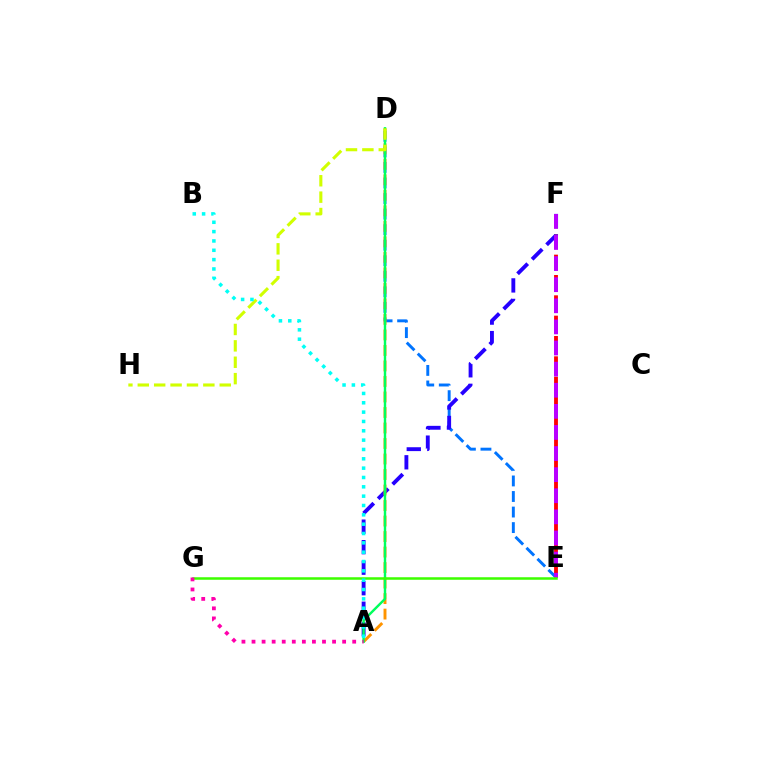{('E', 'F'): [{'color': '#ff0000', 'line_style': 'dashed', 'thickness': 2.76}, {'color': '#b900ff', 'line_style': 'dashed', 'thickness': 2.87}], ('D', 'E'): [{'color': '#0074ff', 'line_style': 'dashed', 'thickness': 2.11}], ('A', 'F'): [{'color': '#2500ff', 'line_style': 'dashed', 'thickness': 2.79}], ('A', 'D'): [{'color': '#ff9400', 'line_style': 'dashed', 'thickness': 2.11}, {'color': '#00ff5c', 'line_style': 'solid', 'thickness': 1.75}], ('E', 'G'): [{'color': '#3dff00', 'line_style': 'solid', 'thickness': 1.82}], ('D', 'H'): [{'color': '#d1ff00', 'line_style': 'dashed', 'thickness': 2.23}], ('A', 'G'): [{'color': '#ff00ac', 'line_style': 'dotted', 'thickness': 2.74}], ('A', 'B'): [{'color': '#00fff6', 'line_style': 'dotted', 'thickness': 2.54}]}